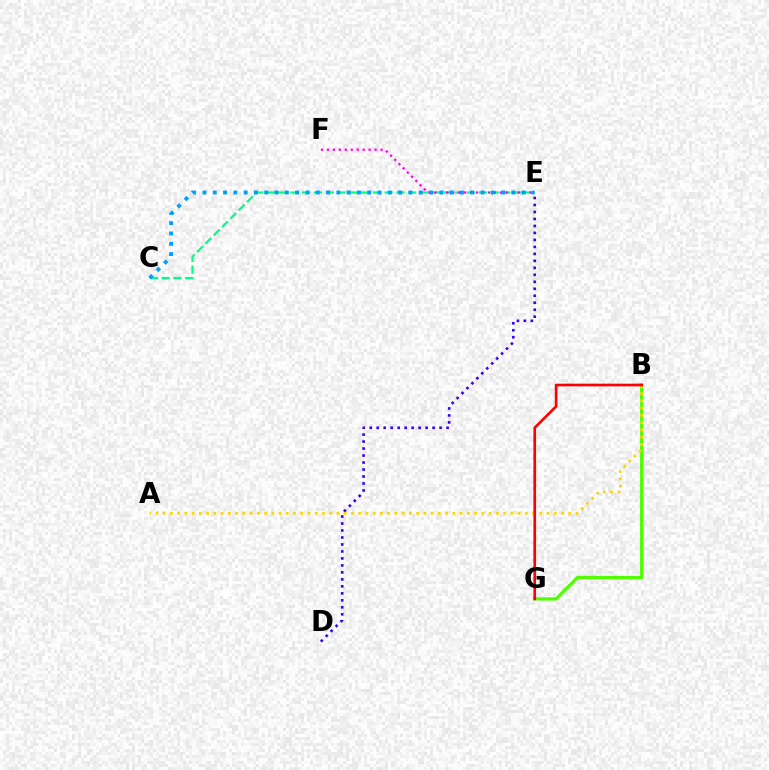{('D', 'E'): [{'color': '#3700ff', 'line_style': 'dotted', 'thickness': 1.9}], ('B', 'G'): [{'color': '#4fff00', 'line_style': 'solid', 'thickness': 2.33}, {'color': '#ff0000', 'line_style': 'solid', 'thickness': 1.91}], ('A', 'B'): [{'color': '#ffd500', 'line_style': 'dotted', 'thickness': 1.97}], ('C', 'E'): [{'color': '#00ff86', 'line_style': 'dashed', 'thickness': 1.6}, {'color': '#009eff', 'line_style': 'dotted', 'thickness': 2.8}], ('E', 'F'): [{'color': '#ff00ed', 'line_style': 'dotted', 'thickness': 1.62}]}